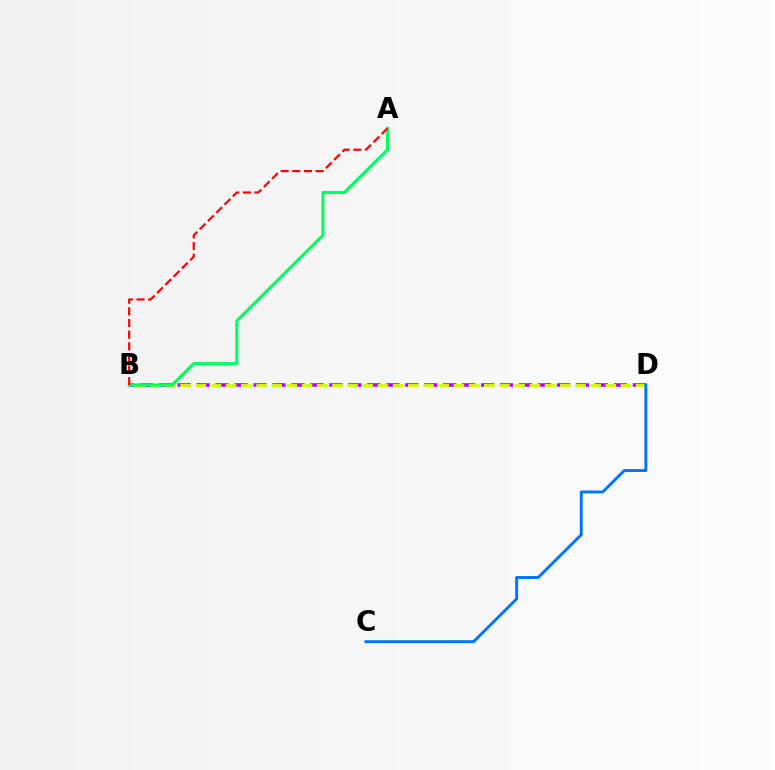{('B', 'D'): [{'color': '#b900ff', 'line_style': 'dashed', 'thickness': 2.58}, {'color': '#d1ff00', 'line_style': 'dashed', 'thickness': 2.06}], ('A', 'B'): [{'color': '#00ff5c', 'line_style': 'solid', 'thickness': 2.22}, {'color': '#ff0000', 'line_style': 'dashed', 'thickness': 1.58}], ('C', 'D'): [{'color': '#0074ff', 'line_style': 'solid', 'thickness': 2.09}]}